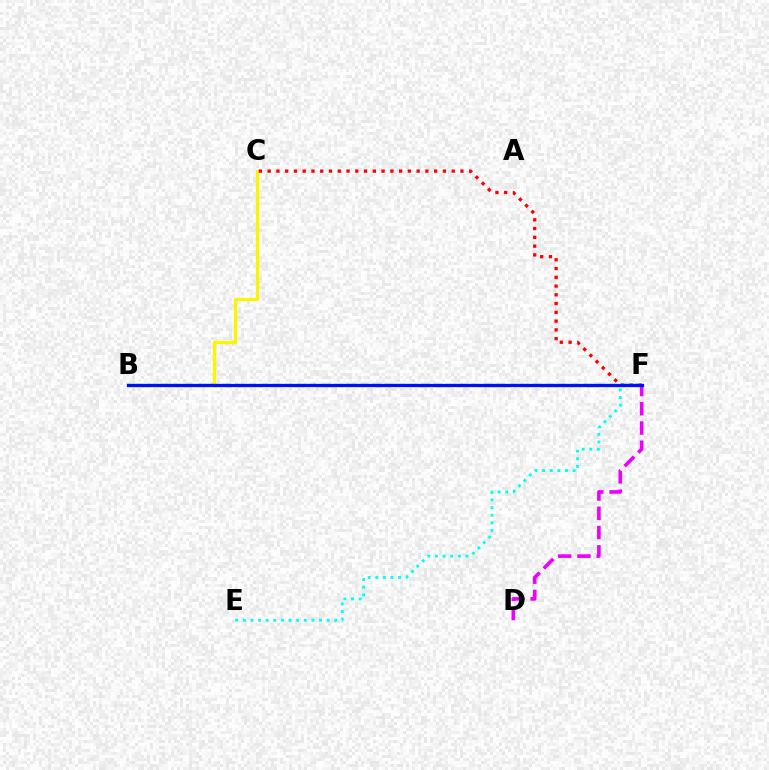{('B', 'C'): [{'color': '#fcf500', 'line_style': 'solid', 'thickness': 2.33}], ('D', 'F'): [{'color': '#ee00ff', 'line_style': 'dashed', 'thickness': 2.62}], ('C', 'F'): [{'color': '#ff0000', 'line_style': 'dotted', 'thickness': 2.38}], ('B', 'F'): [{'color': '#08ff00', 'line_style': 'dashed', 'thickness': 1.69}, {'color': '#0010ff', 'line_style': 'solid', 'thickness': 2.34}], ('E', 'F'): [{'color': '#00fff6', 'line_style': 'dotted', 'thickness': 2.07}]}